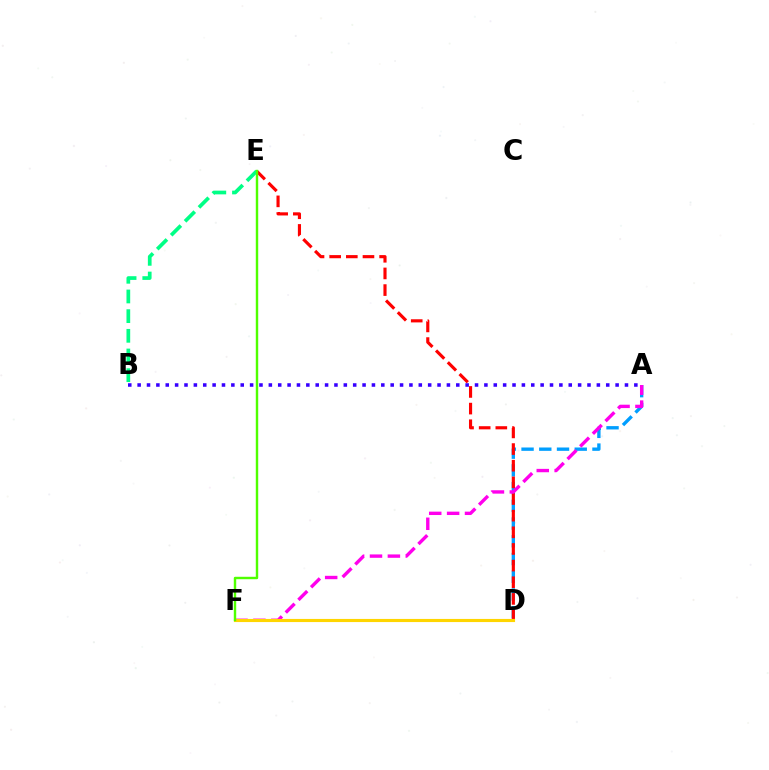{('A', 'D'): [{'color': '#009eff', 'line_style': 'dashed', 'thickness': 2.41}], ('D', 'E'): [{'color': '#ff0000', 'line_style': 'dashed', 'thickness': 2.26}], ('B', 'E'): [{'color': '#00ff86', 'line_style': 'dashed', 'thickness': 2.67}], ('A', 'F'): [{'color': '#ff00ed', 'line_style': 'dashed', 'thickness': 2.43}], ('D', 'F'): [{'color': '#ffd500', 'line_style': 'solid', 'thickness': 2.25}], ('E', 'F'): [{'color': '#4fff00', 'line_style': 'solid', 'thickness': 1.75}], ('A', 'B'): [{'color': '#3700ff', 'line_style': 'dotted', 'thickness': 2.55}]}